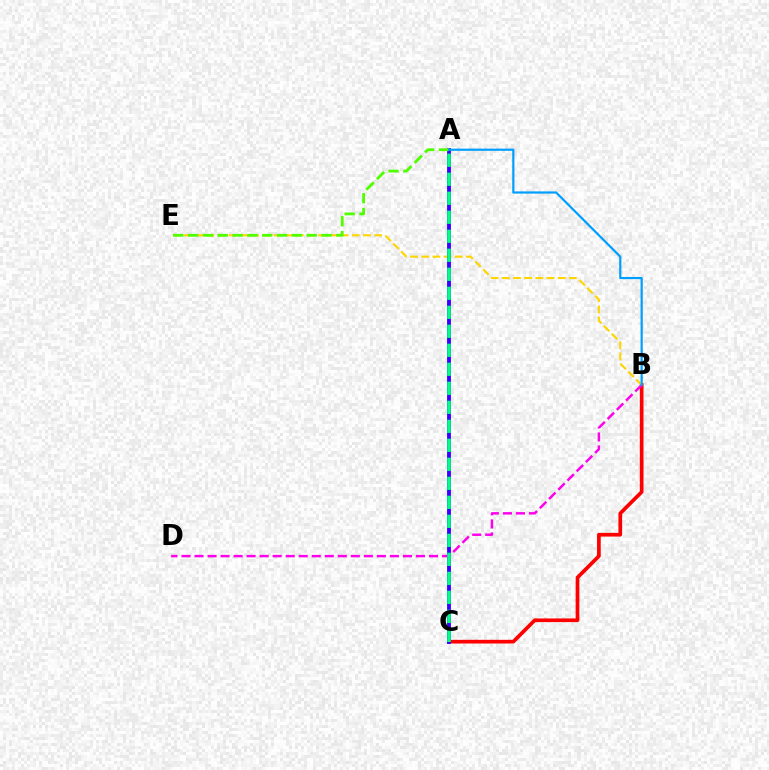{('B', 'C'): [{'color': '#ff0000', 'line_style': 'solid', 'thickness': 2.66}], ('B', 'E'): [{'color': '#ffd500', 'line_style': 'dashed', 'thickness': 1.52}], ('B', 'D'): [{'color': '#ff00ed', 'line_style': 'dashed', 'thickness': 1.77}], ('A', 'C'): [{'color': '#3700ff', 'line_style': 'solid', 'thickness': 2.77}, {'color': '#00ff86', 'line_style': 'dashed', 'thickness': 2.58}], ('A', 'E'): [{'color': '#4fff00', 'line_style': 'dashed', 'thickness': 2.01}], ('A', 'B'): [{'color': '#009eff', 'line_style': 'solid', 'thickness': 1.58}]}